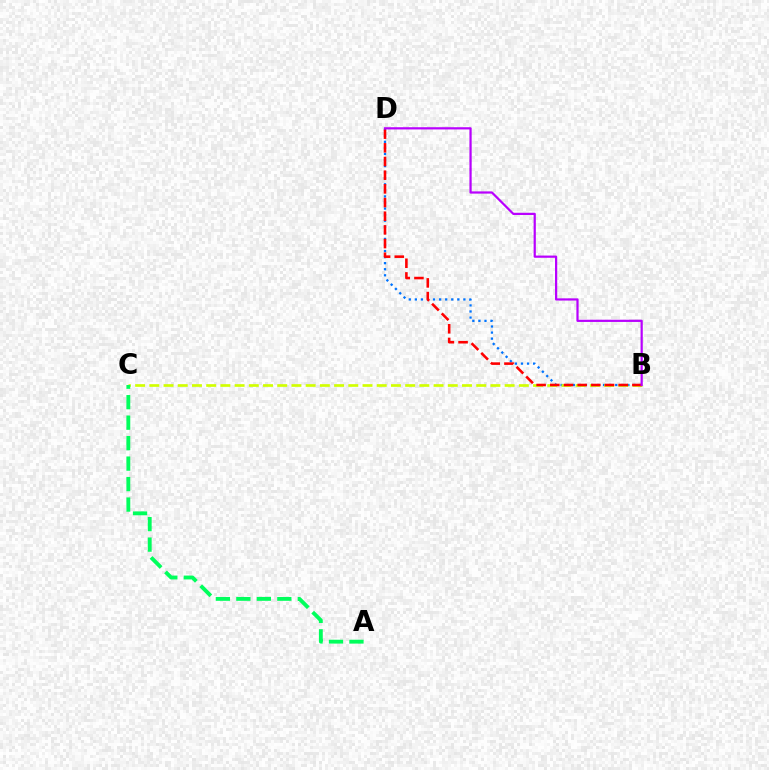{('B', 'D'): [{'color': '#0074ff', 'line_style': 'dotted', 'thickness': 1.65}, {'color': '#ff0000', 'line_style': 'dashed', 'thickness': 1.86}, {'color': '#b900ff', 'line_style': 'solid', 'thickness': 1.6}], ('B', 'C'): [{'color': '#d1ff00', 'line_style': 'dashed', 'thickness': 1.93}], ('A', 'C'): [{'color': '#00ff5c', 'line_style': 'dashed', 'thickness': 2.78}]}